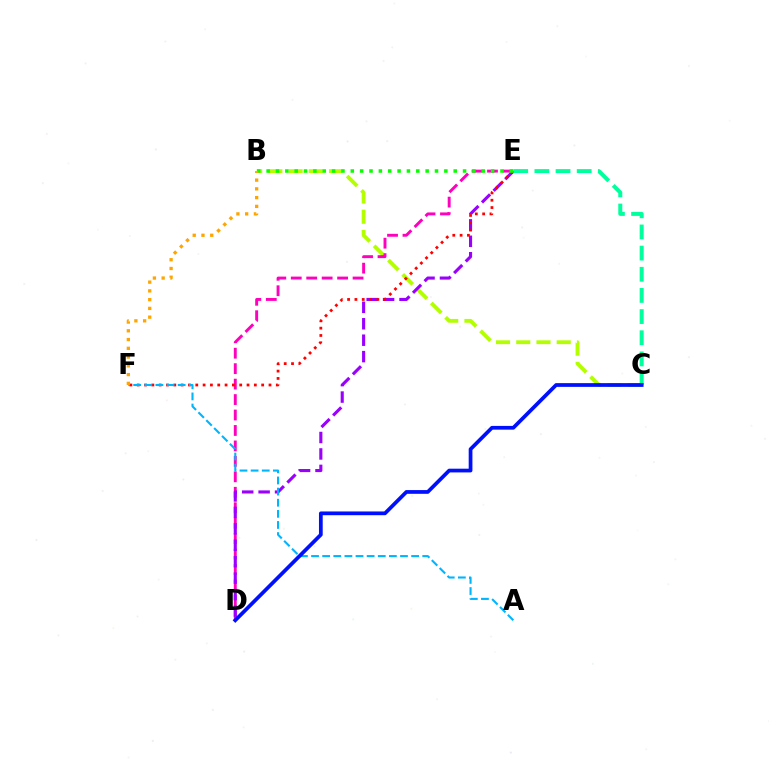{('B', 'C'): [{'color': '#b3ff00', 'line_style': 'dashed', 'thickness': 2.75}], ('D', 'E'): [{'color': '#ff00bd', 'line_style': 'dashed', 'thickness': 2.1}, {'color': '#9b00ff', 'line_style': 'dashed', 'thickness': 2.23}], ('E', 'F'): [{'color': '#ff0000', 'line_style': 'dotted', 'thickness': 1.99}], ('B', 'E'): [{'color': '#08ff00', 'line_style': 'dotted', 'thickness': 2.54}], ('C', 'E'): [{'color': '#00ff9d', 'line_style': 'dashed', 'thickness': 2.87}], ('A', 'F'): [{'color': '#00b5ff', 'line_style': 'dashed', 'thickness': 1.51}], ('B', 'F'): [{'color': '#ffa500', 'line_style': 'dotted', 'thickness': 2.38}], ('C', 'D'): [{'color': '#0010ff', 'line_style': 'solid', 'thickness': 2.69}]}